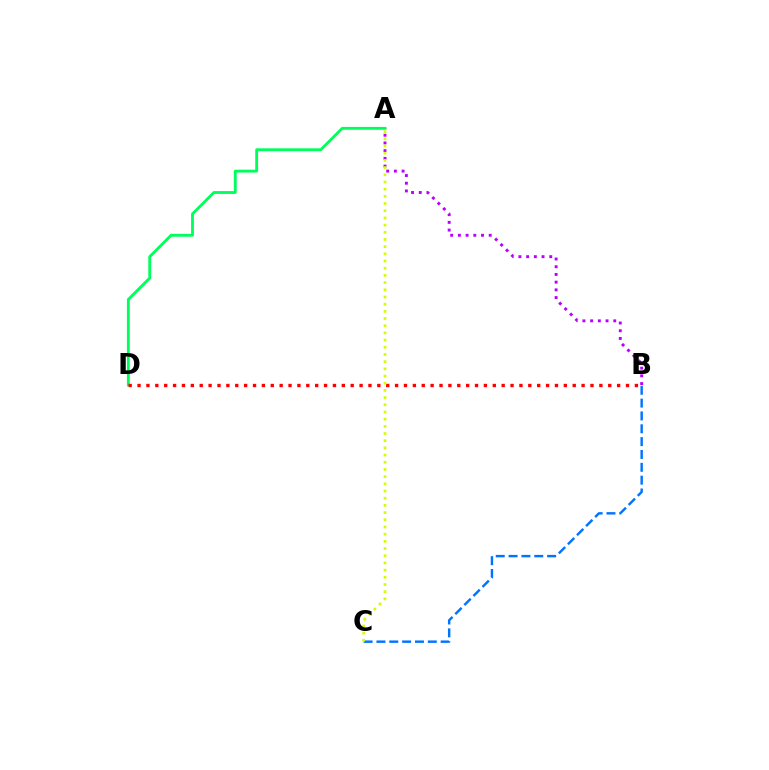{('A', 'B'): [{'color': '#b900ff', 'line_style': 'dotted', 'thickness': 2.09}], ('B', 'C'): [{'color': '#0074ff', 'line_style': 'dashed', 'thickness': 1.74}], ('A', 'D'): [{'color': '#00ff5c', 'line_style': 'solid', 'thickness': 2.06}], ('B', 'D'): [{'color': '#ff0000', 'line_style': 'dotted', 'thickness': 2.41}], ('A', 'C'): [{'color': '#d1ff00', 'line_style': 'dotted', 'thickness': 1.95}]}